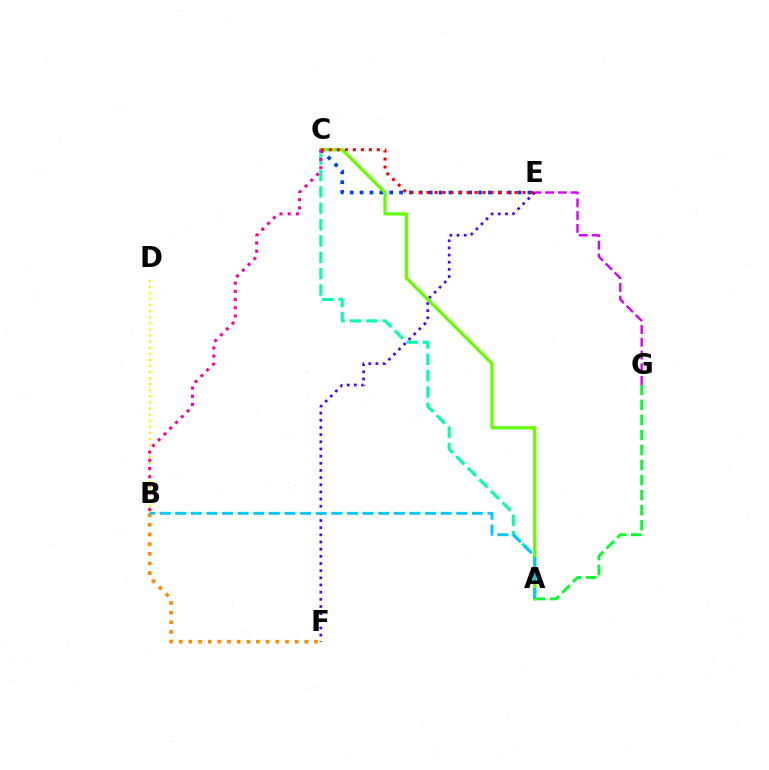{('E', 'G'): [{'color': '#d600ff', 'line_style': 'dashed', 'thickness': 1.73}], ('A', 'C'): [{'color': '#00ffaf', 'line_style': 'dashed', 'thickness': 2.22}, {'color': '#66ff00', 'line_style': 'solid', 'thickness': 2.34}], ('A', 'G'): [{'color': '#00ff27', 'line_style': 'dashed', 'thickness': 2.04}], ('C', 'E'): [{'color': '#003fff', 'line_style': 'dotted', 'thickness': 2.68}, {'color': '#ff0000', 'line_style': 'dotted', 'thickness': 2.17}], ('E', 'F'): [{'color': '#4f00ff', 'line_style': 'dotted', 'thickness': 1.95}], ('B', 'F'): [{'color': '#ff8800', 'line_style': 'dotted', 'thickness': 2.63}], ('B', 'D'): [{'color': '#eeff00', 'line_style': 'dotted', 'thickness': 1.65}], ('B', 'C'): [{'color': '#ff00a0', 'line_style': 'dotted', 'thickness': 2.22}], ('A', 'B'): [{'color': '#00c7ff', 'line_style': 'dashed', 'thickness': 2.12}]}